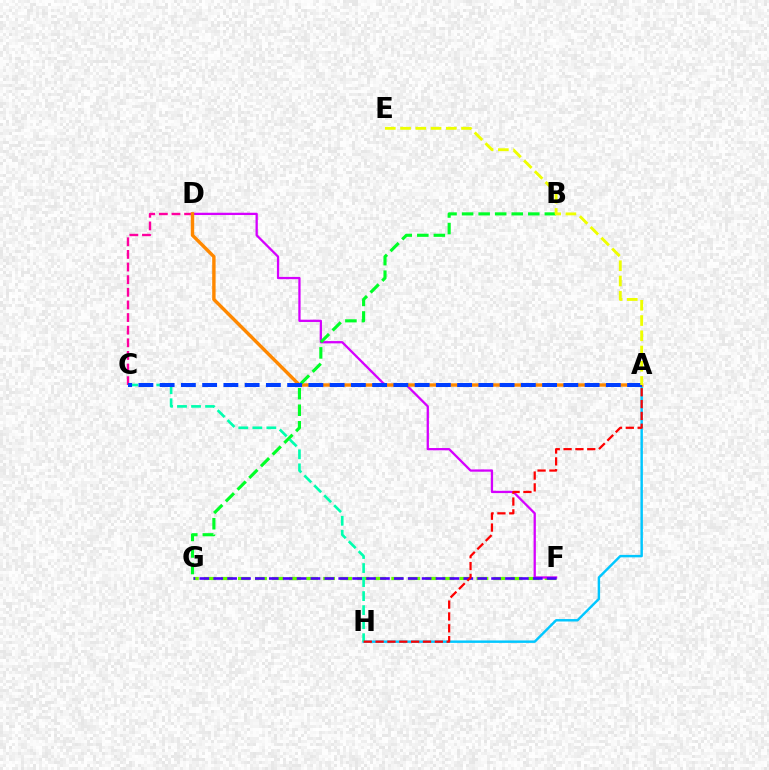{('C', 'D'): [{'color': '#ff00a0', 'line_style': 'dashed', 'thickness': 1.72}], ('F', 'G'): [{'color': '#66ff00', 'line_style': 'dashed', 'thickness': 2.31}, {'color': '#4f00ff', 'line_style': 'dashed', 'thickness': 1.89}], ('A', 'H'): [{'color': '#00c7ff', 'line_style': 'solid', 'thickness': 1.76}, {'color': '#ff0000', 'line_style': 'dashed', 'thickness': 1.61}], ('D', 'F'): [{'color': '#d600ff', 'line_style': 'solid', 'thickness': 1.65}], ('A', 'D'): [{'color': '#ff8800', 'line_style': 'solid', 'thickness': 2.45}], ('B', 'G'): [{'color': '#00ff27', 'line_style': 'dashed', 'thickness': 2.25}], ('C', 'H'): [{'color': '#00ffaf', 'line_style': 'dashed', 'thickness': 1.91}], ('A', 'C'): [{'color': '#003fff', 'line_style': 'dashed', 'thickness': 2.89}], ('A', 'E'): [{'color': '#eeff00', 'line_style': 'dashed', 'thickness': 2.07}]}